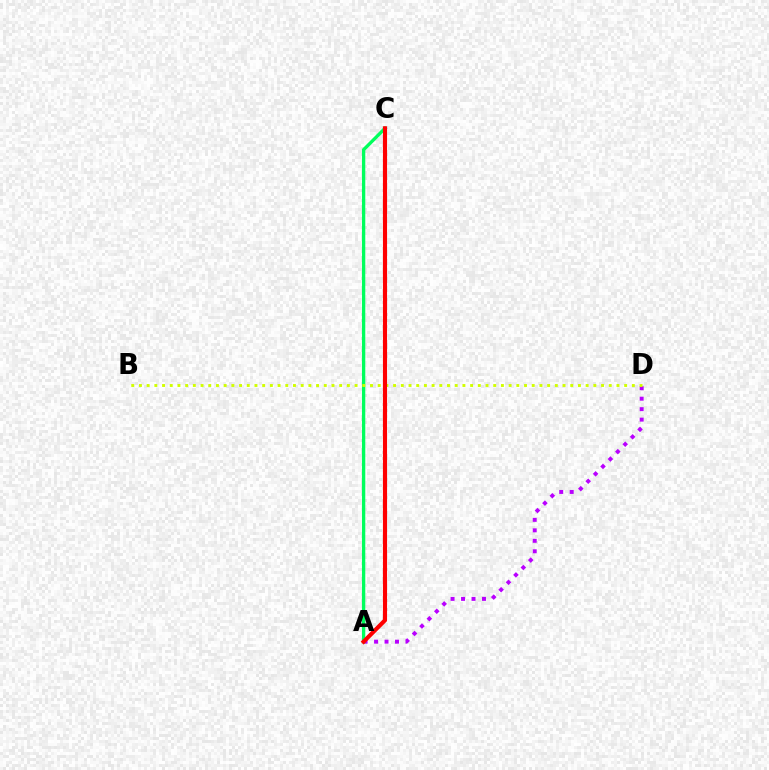{('A', 'C'): [{'color': '#0074ff', 'line_style': 'dotted', 'thickness': 1.7}, {'color': '#00ff5c', 'line_style': 'solid', 'thickness': 2.4}, {'color': '#ff0000', 'line_style': 'solid', 'thickness': 2.97}], ('A', 'D'): [{'color': '#b900ff', 'line_style': 'dotted', 'thickness': 2.84}], ('B', 'D'): [{'color': '#d1ff00', 'line_style': 'dotted', 'thickness': 2.09}]}